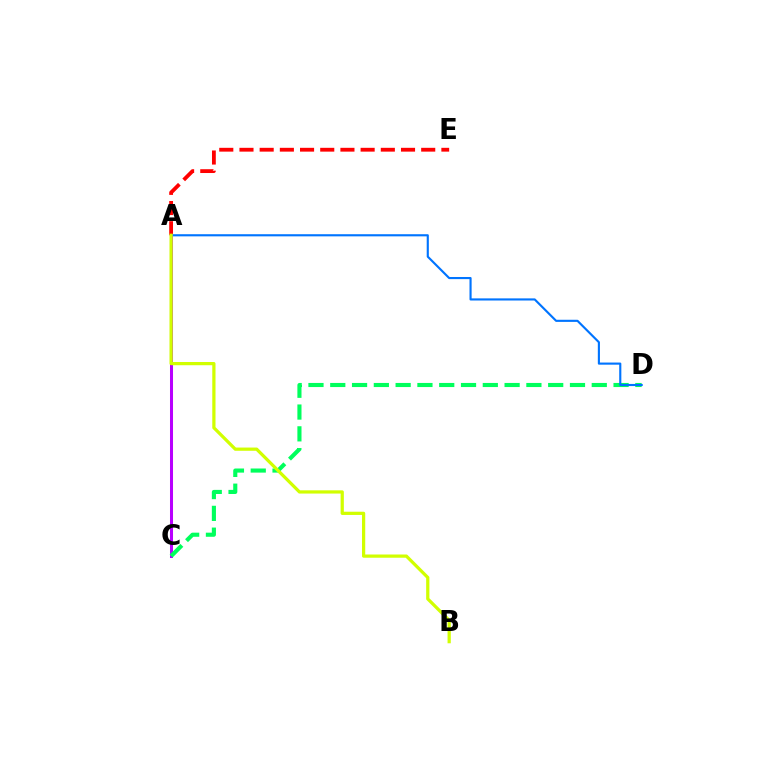{('A', 'E'): [{'color': '#ff0000', 'line_style': 'dashed', 'thickness': 2.74}], ('A', 'C'): [{'color': '#b900ff', 'line_style': 'solid', 'thickness': 2.18}], ('C', 'D'): [{'color': '#00ff5c', 'line_style': 'dashed', 'thickness': 2.96}], ('A', 'D'): [{'color': '#0074ff', 'line_style': 'solid', 'thickness': 1.54}], ('A', 'B'): [{'color': '#d1ff00', 'line_style': 'solid', 'thickness': 2.33}]}